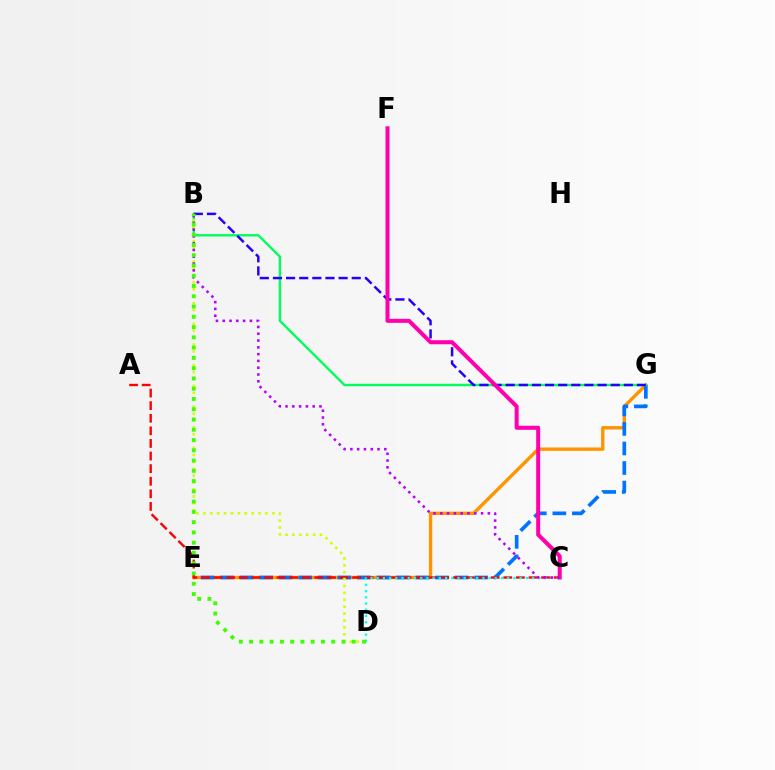{('E', 'G'): [{'color': '#ff9400', 'line_style': 'solid', 'thickness': 2.43}, {'color': '#0074ff', 'line_style': 'dashed', 'thickness': 2.65}], ('A', 'C'): [{'color': '#ff0000', 'line_style': 'dashed', 'thickness': 1.71}], ('B', 'G'): [{'color': '#00ff5c', 'line_style': 'solid', 'thickness': 1.72}, {'color': '#2500ff', 'line_style': 'dashed', 'thickness': 1.78}], ('C', 'D'): [{'color': '#00fff6', 'line_style': 'dotted', 'thickness': 1.69}], ('B', 'D'): [{'color': '#d1ff00', 'line_style': 'dotted', 'thickness': 1.88}, {'color': '#3dff00', 'line_style': 'dotted', 'thickness': 2.79}], ('C', 'F'): [{'color': '#ff00ac', 'line_style': 'solid', 'thickness': 2.89}], ('B', 'C'): [{'color': '#b900ff', 'line_style': 'dotted', 'thickness': 1.84}]}